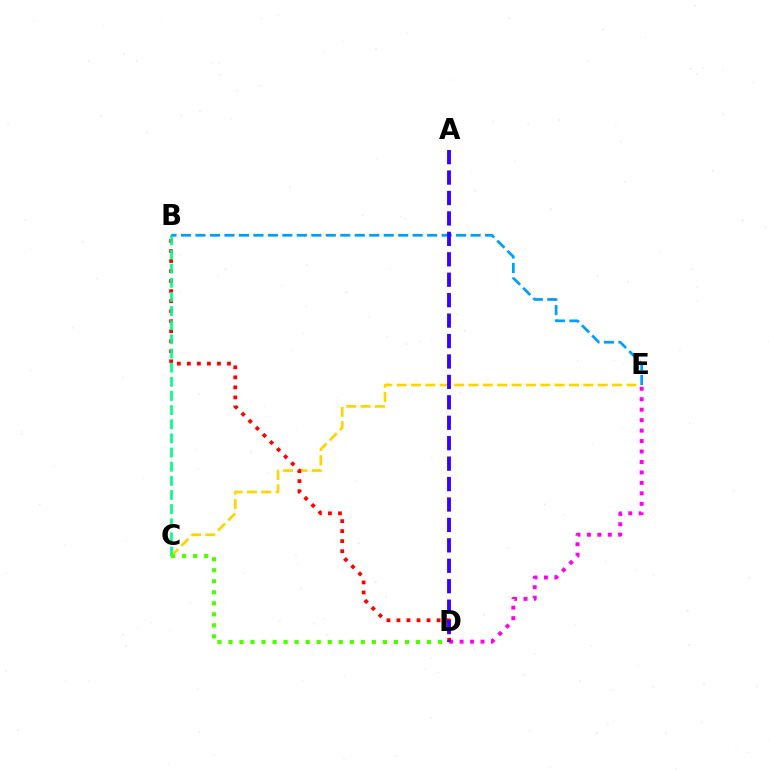{('C', 'E'): [{'color': '#ffd500', 'line_style': 'dashed', 'thickness': 1.95}], ('D', 'E'): [{'color': '#ff00ed', 'line_style': 'dotted', 'thickness': 2.84}], ('B', 'D'): [{'color': '#ff0000', 'line_style': 'dotted', 'thickness': 2.72}], ('B', 'C'): [{'color': '#00ff86', 'line_style': 'dashed', 'thickness': 1.92}], ('C', 'D'): [{'color': '#4fff00', 'line_style': 'dotted', 'thickness': 3.0}], ('B', 'E'): [{'color': '#009eff', 'line_style': 'dashed', 'thickness': 1.97}], ('A', 'D'): [{'color': '#3700ff', 'line_style': 'dashed', 'thickness': 2.78}]}